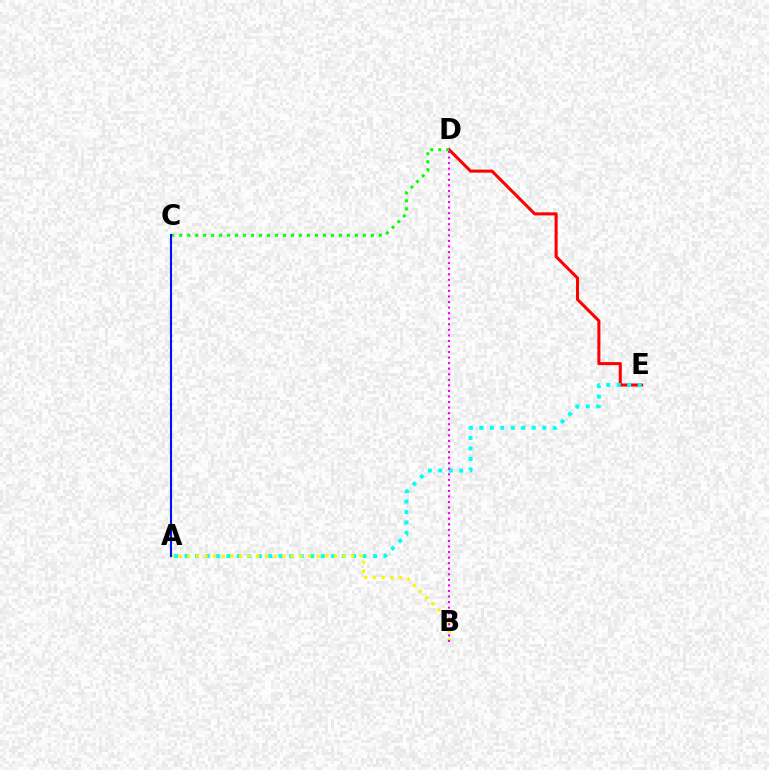{('D', 'E'): [{'color': '#ff0000', 'line_style': 'solid', 'thickness': 2.19}], ('A', 'E'): [{'color': '#00fff6', 'line_style': 'dotted', 'thickness': 2.85}], ('C', 'D'): [{'color': '#08ff00', 'line_style': 'dotted', 'thickness': 2.17}], ('A', 'B'): [{'color': '#fcf500', 'line_style': 'dotted', 'thickness': 2.34}], ('A', 'C'): [{'color': '#0010ff', 'line_style': 'solid', 'thickness': 1.51}], ('B', 'D'): [{'color': '#ee00ff', 'line_style': 'dotted', 'thickness': 1.51}]}